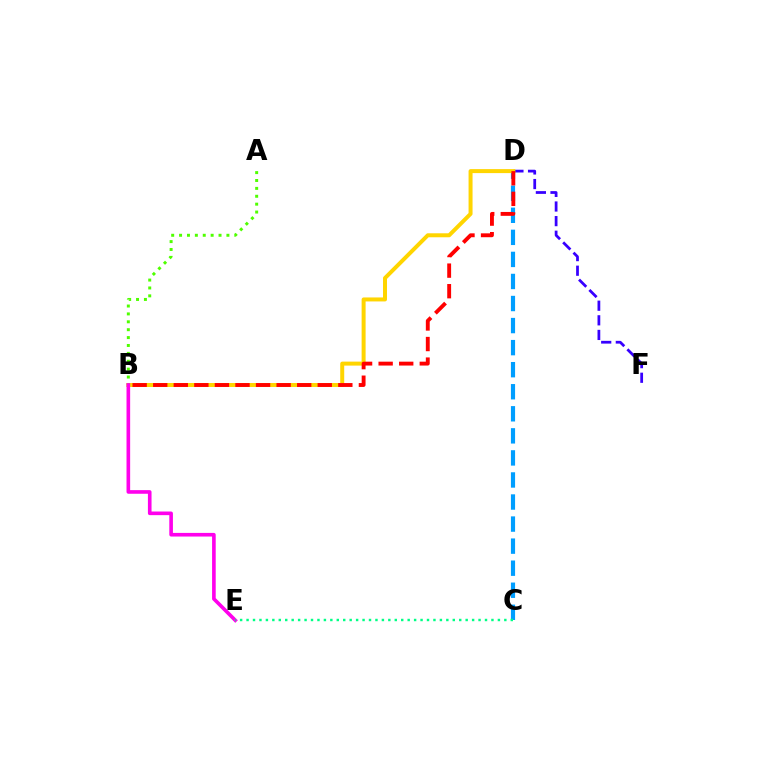{('C', 'D'): [{'color': '#009eff', 'line_style': 'dashed', 'thickness': 3.0}], ('D', 'F'): [{'color': '#3700ff', 'line_style': 'dashed', 'thickness': 1.99}], ('B', 'D'): [{'color': '#ffd500', 'line_style': 'solid', 'thickness': 2.87}, {'color': '#ff0000', 'line_style': 'dashed', 'thickness': 2.79}], ('A', 'B'): [{'color': '#4fff00', 'line_style': 'dotted', 'thickness': 2.14}], ('B', 'E'): [{'color': '#ff00ed', 'line_style': 'solid', 'thickness': 2.61}], ('C', 'E'): [{'color': '#00ff86', 'line_style': 'dotted', 'thickness': 1.75}]}